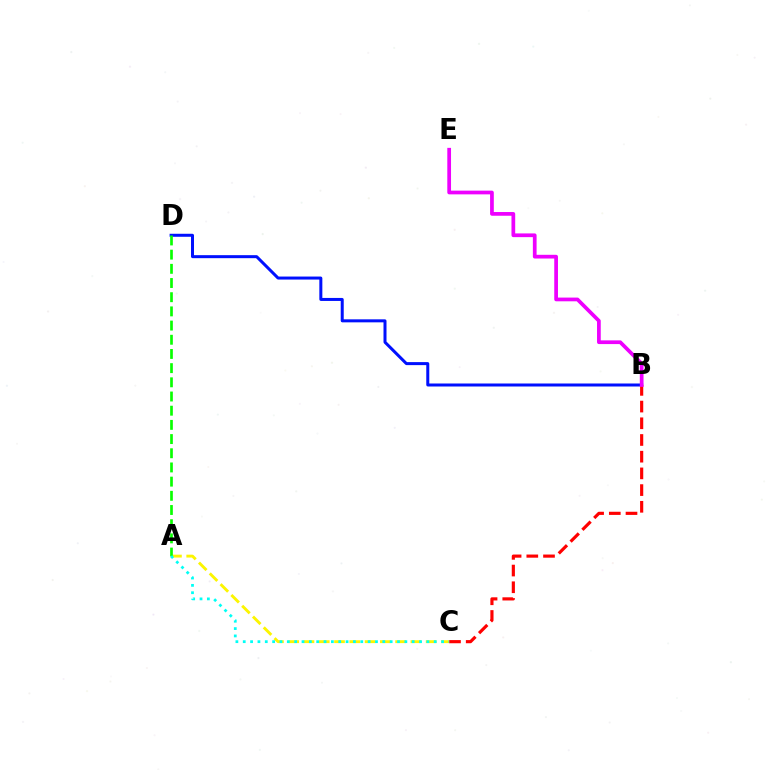{('A', 'C'): [{'color': '#fcf500', 'line_style': 'dashed', 'thickness': 2.07}, {'color': '#00fff6', 'line_style': 'dotted', 'thickness': 2.0}], ('B', 'D'): [{'color': '#0010ff', 'line_style': 'solid', 'thickness': 2.17}], ('B', 'C'): [{'color': '#ff0000', 'line_style': 'dashed', 'thickness': 2.27}], ('A', 'D'): [{'color': '#08ff00', 'line_style': 'dashed', 'thickness': 1.93}], ('B', 'E'): [{'color': '#ee00ff', 'line_style': 'solid', 'thickness': 2.68}]}